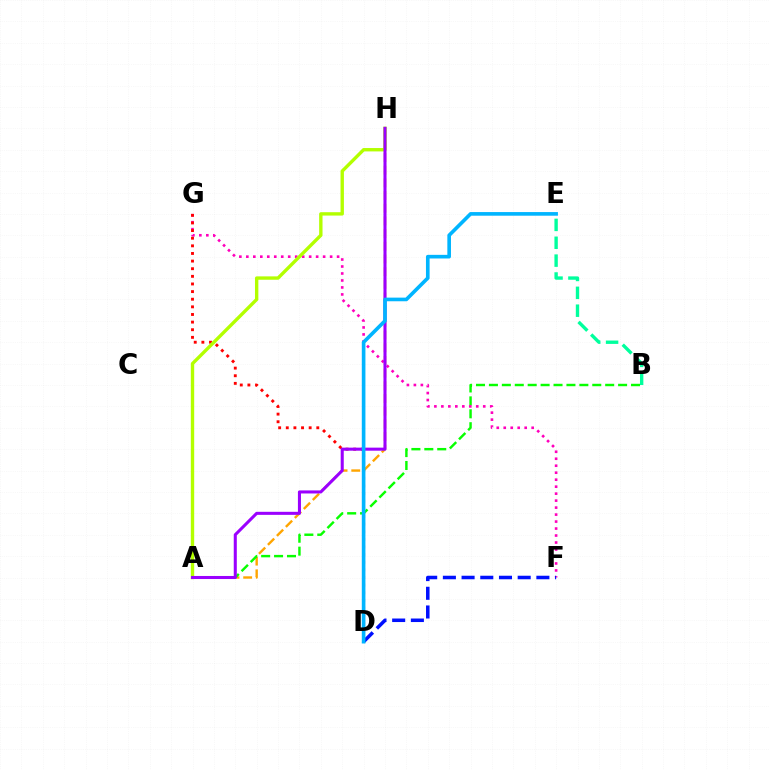{('A', 'H'): [{'color': '#ffa500', 'line_style': 'dashed', 'thickness': 1.72}, {'color': '#b3ff00', 'line_style': 'solid', 'thickness': 2.43}, {'color': '#9b00ff', 'line_style': 'solid', 'thickness': 2.2}], ('A', 'B'): [{'color': '#08ff00', 'line_style': 'dashed', 'thickness': 1.75}], ('F', 'G'): [{'color': '#ff00bd', 'line_style': 'dotted', 'thickness': 1.9}], ('D', 'G'): [{'color': '#ff0000', 'line_style': 'dotted', 'thickness': 2.07}], ('D', 'F'): [{'color': '#0010ff', 'line_style': 'dashed', 'thickness': 2.54}], ('D', 'E'): [{'color': '#00b5ff', 'line_style': 'solid', 'thickness': 2.62}], ('B', 'E'): [{'color': '#00ff9d', 'line_style': 'dashed', 'thickness': 2.43}]}